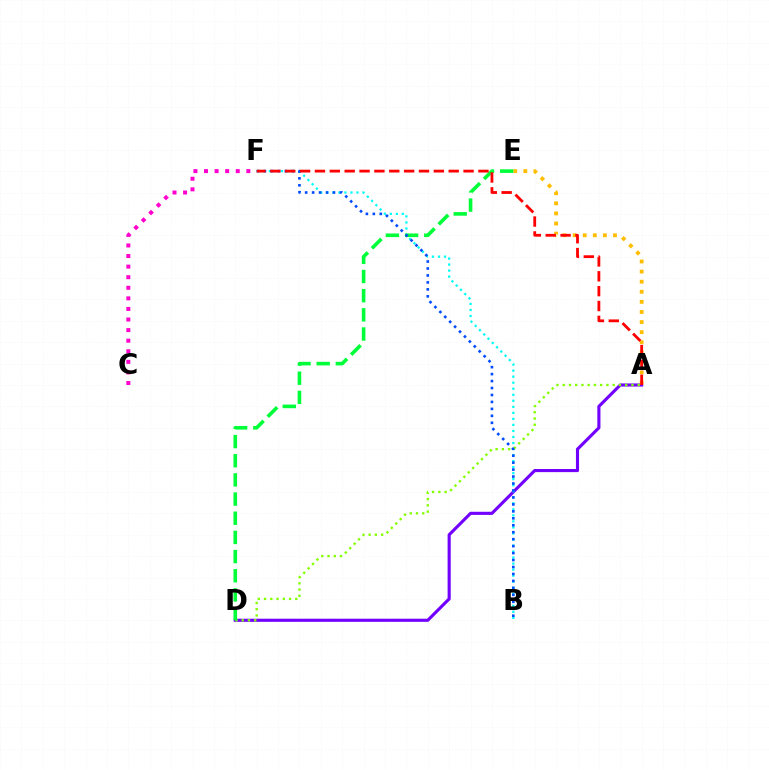{('C', 'F'): [{'color': '#ff00cf', 'line_style': 'dotted', 'thickness': 2.87}], ('A', 'D'): [{'color': '#7200ff', 'line_style': 'solid', 'thickness': 2.25}, {'color': '#84ff00', 'line_style': 'dotted', 'thickness': 1.7}], ('A', 'E'): [{'color': '#ffbd00', 'line_style': 'dotted', 'thickness': 2.74}], ('B', 'F'): [{'color': '#00fff6', 'line_style': 'dotted', 'thickness': 1.64}, {'color': '#004bff', 'line_style': 'dotted', 'thickness': 1.89}], ('D', 'E'): [{'color': '#00ff39', 'line_style': 'dashed', 'thickness': 2.6}], ('A', 'F'): [{'color': '#ff0000', 'line_style': 'dashed', 'thickness': 2.02}]}